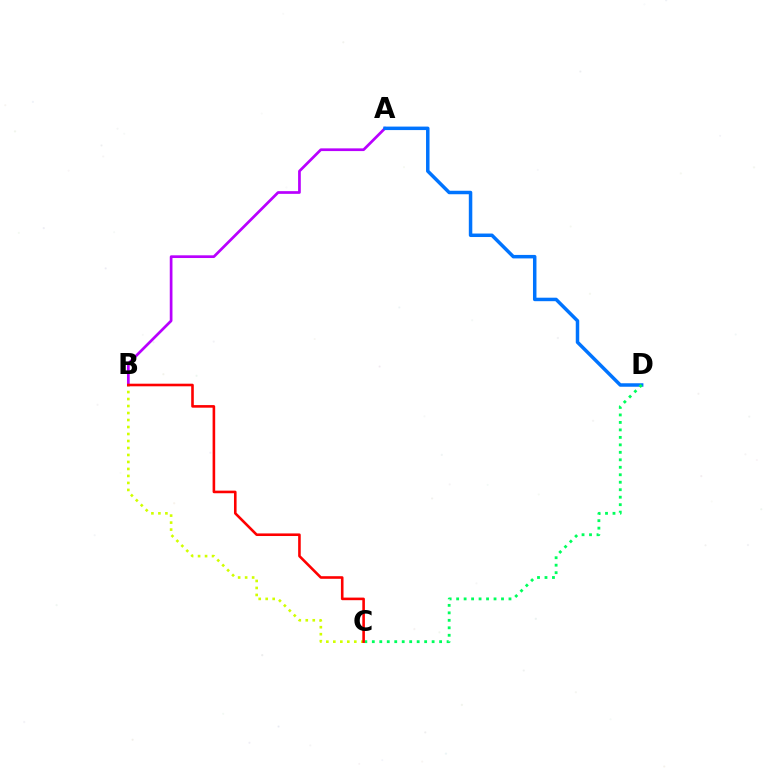{('A', 'B'): [{'color': '#b900ff', 'line_style': 'solid', 'thickness': 1.95}], ('B', 'C'): [{'color': '#d1ff00', 'line_style': 'dotted', 'thickness': 1.9}, {'color': '#ff0000', 'line_style': 'solid', 'thickness': 1.87}], ('A', 'D'): [{'color': '#0074ff', 'line_style': 'solid', 'thickness': 2.51}], ('C', 'D'): [{'color': '#00ff5c', 'line_style': 'dotted', 'thickness': 2.03}]}